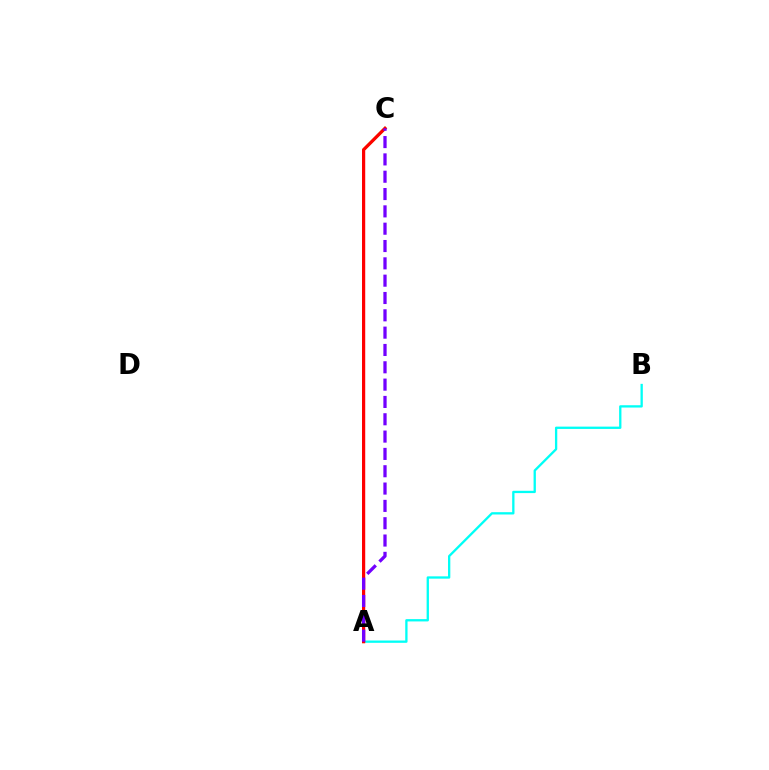{('A', 'B'): [{'color': '#00fff6', 'line_style': 'solid', 'thickness': 1.66}], ('A', 'C'): [{'color': '#84ff00', 'line_style': 'solid', 'thickness': 2.01}, {'color': '#ff0000', 'line_style': 'solid', 'thickness': 2.3}, {'color': '#7200ff', 'line_style': 'dashed', 'thickness': 2.35}]}